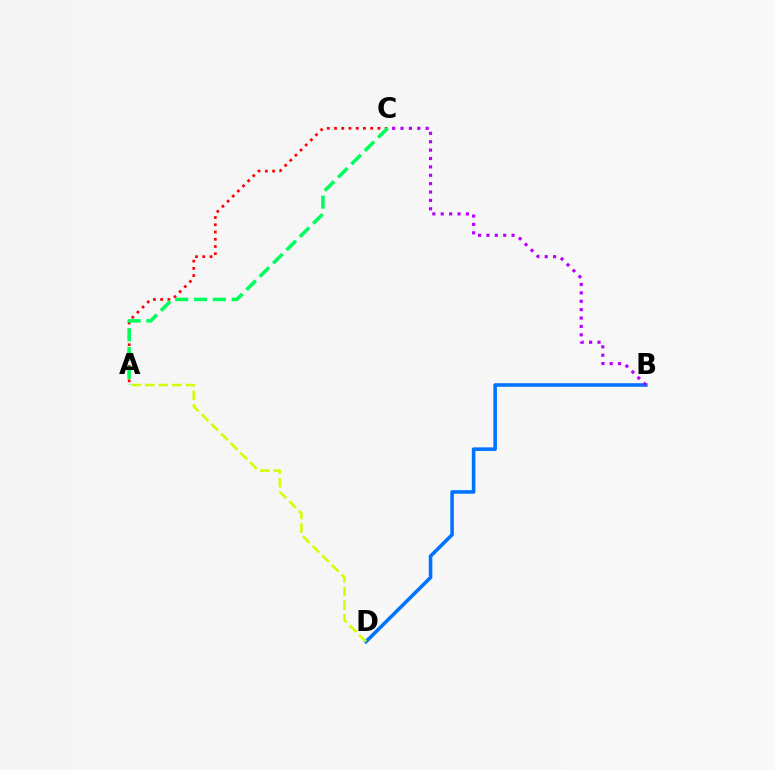{('B', 'D'): [{'color': '#0074ff', 'line_style': 'solid', 'thickness': 2.58}], ('A', 'C'): [{'color': '#ff0000', 'line_style': 'dotted', 'thickness': 1.97}, {'color': '#00ff5c', 'line_style': 'dashed', 'thickness': 2.56}], ('B', 'C'): [{'color': '#b900ff', 'line_style': 'dotted', 'thickness': 2.28}], ('A', 'D'): [{'color': '#d1ff00', 'line_style': 'dashed', 'thickness': 1.84}]}